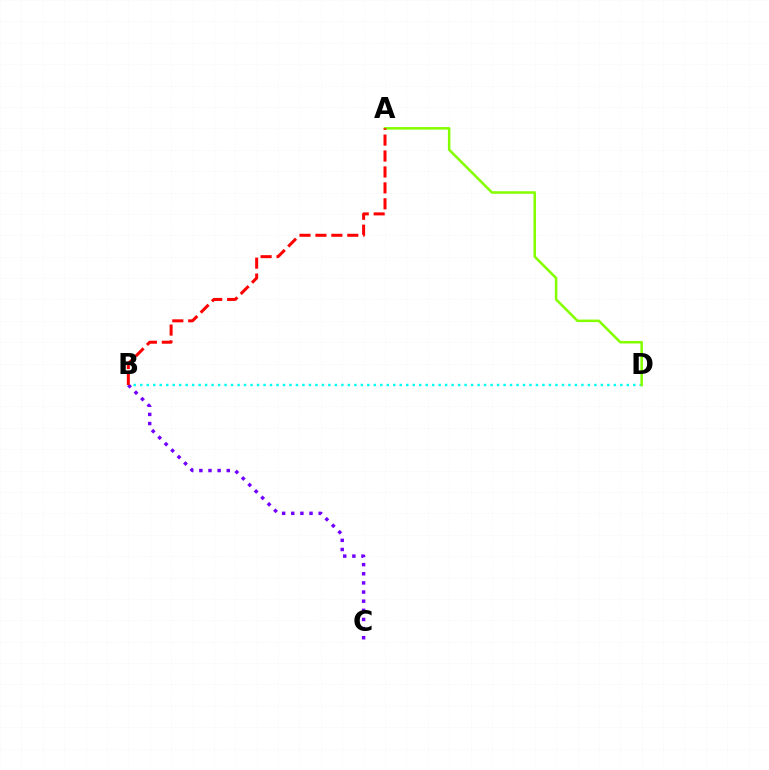{('B', 'D'): [{'color': '#00fff6', 'line_style': 'dotted', 'thickness': 1.76}], ('B', 'C'): [{'color': '#7200ff', 'line_style': 'dotted', 'thickness': 2.48}], ('A', 'D'): [{'color': '#84ff00', 'line_style': 'solid', 'thickness': 1.83}], ('A', 'B'): [{'color': '#ff0000', 'line_style': 'dashed', 'thickness': 2.16}]}